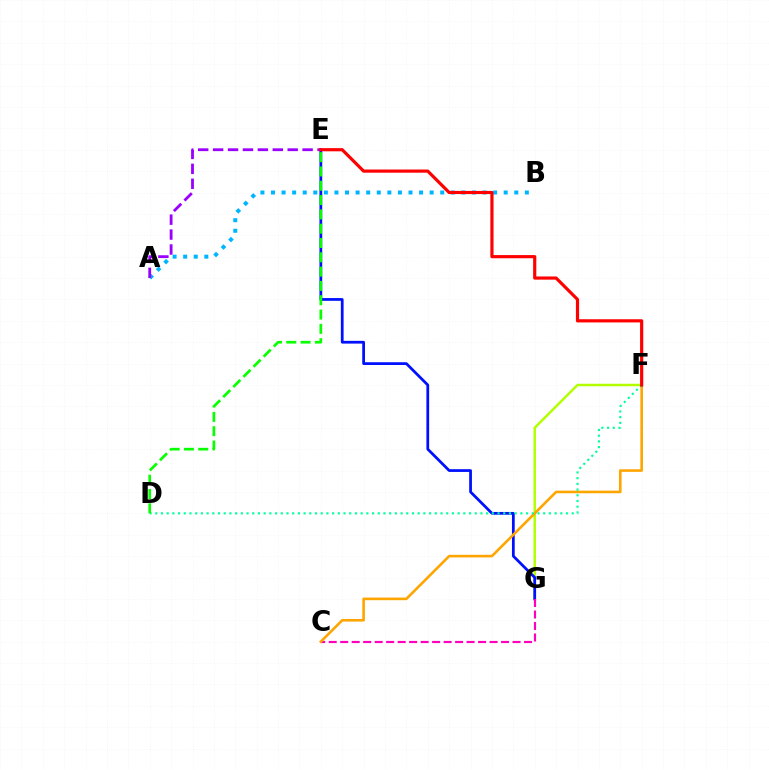{('F', 'G'): [{'color': '#b3ff00', 'line_style': 'solid', 'thickness': 1.78}], ('E', 'G'): [{'color': '#0010ff', 'line_style': 'solid', 'thickness': 1.98}], ('A', 'B'): [{'color': '#00b5ff', 'line_style': 'dotted', 'thickness': 2.87}], ('C', 'G'): [{'color': '#ff00bd', 'line_style': 'dashed', 'thickness': 1.56}], ('C', 'F'): [{'color': '#ffa500', 'line_style': 'solid', 'thickness': 1.88}], ('A', 'E'): [{'color': '#9b00ff', 'line_style': 'dashed', 'thickness': 2.03}], ('D', 'F'): [{'color': '#00ff9d', 'line_style': 'dotted', 'thickness': 1.55}], ('D', 'E'): [{'color': '#08ff00', 'line_style': 'dashed', 'thickness': 1.94}], ('E', 'F'): [{'color': '#ff0000', 'line_style': 'solid', 'thickness': 2.29}]}